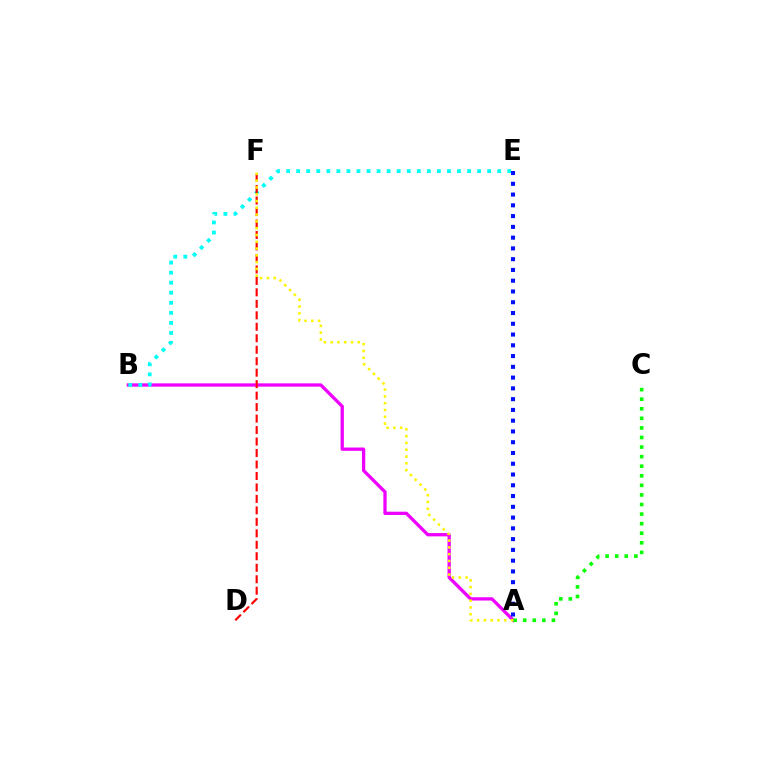{('A', 'B'): [{'color': '#ee00ff', 'line_style': 'solid', 'thickness': 2.37}], ('B', 'E'): [{'color': '#00fff6', 'line_style': 'dotted', 'thickness': 2.73}], ('D', 'F'): [{'color': '#ff0000', 'line_style': 'dashed', 'thickness': 1.56}], ('A', 'E'): [{'color': '#0010ff', 'line_style': 'dotted', 'thickness': 2.93}], ('A', 'C'): [{'color': '#08ff00', 'line_style': 'dotted', 'thickness': 2.6}], ('A', 'F'): [{'color': '#fcf500', 'line_style': 'dotted', 'thickness': 1.84}]}